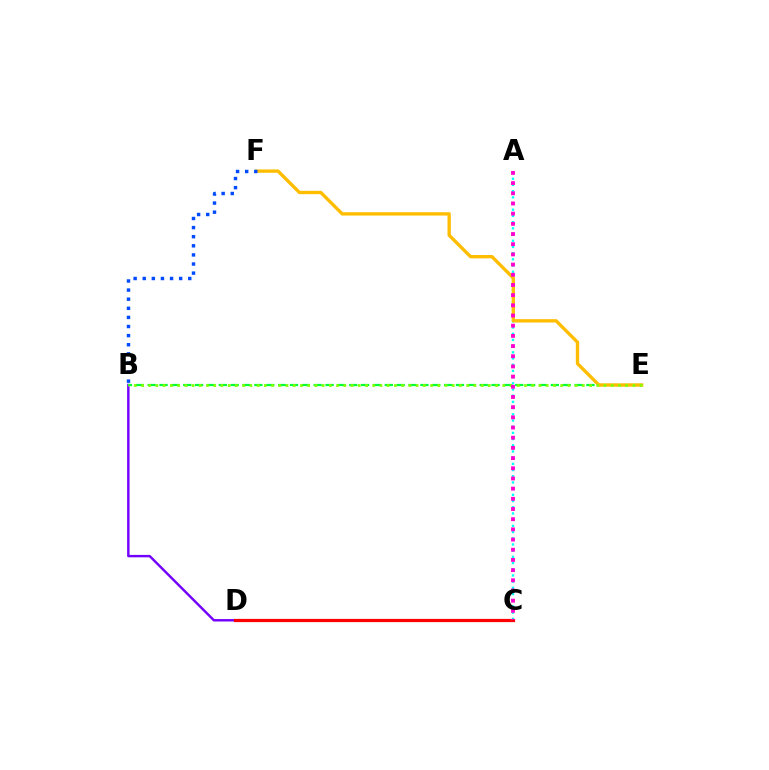{('A', 'C'): [{'color': '#00fff6', 'line_style': 'dotted', 'thickness': 1.68}, {'color': '#ff00cf', 'line_style': 'dotted', 'thickness': 2.77}], ('B', 'D'): [{'color': '#7200ff', 'line_style': 'solid', 'thickness': 1.74}], ('B', 'E'): [{'color': '#00ff39', 'line_style': 'dashed', 'thickness': 1.61}, {'color': '#84ff00', 'line_style': 'dotted', 'thickness': 1.96}], ('E', 'F'): [{'color': '#ffbd00', 'line_style': 'solid', 'thickness': 2.4}], ('C', 'D'): [{'color': '#ff0000', 'line_style': 'solid', 'thickness': 2.31}], ('B', 'F'): [{'color': '#004bff', 'line_style': 'dotted', 'thickness': 2.47}]}